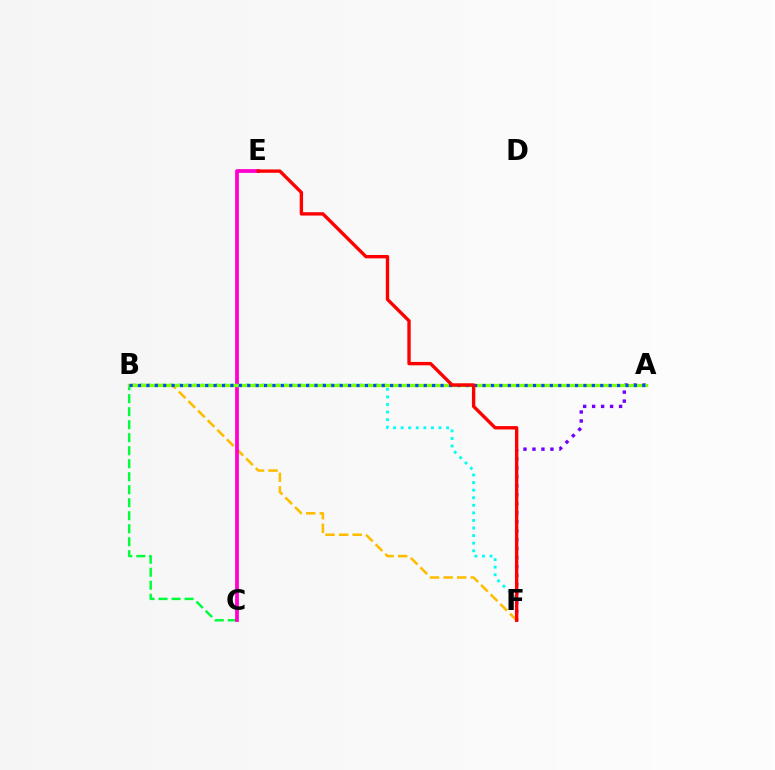{('A', 'F'): [{'color': '#7200ff', 'line_style': 'dotted', 'thickness': 2.44}], ('B', 'F'): [{'color': '#ffbd00', 'line_style': 'dashed', 'thickness': 1.84}, {'color': '#00fff6', 'line_style': 'dotted', 'thickness': 2.06}], ('B', 'C'): [{'color': '#00ff39', 'line_style': 'dashed', 'thickness': 1.77}], ('C', 'E'): [{'color': '#ff00cf', 'line_style': 'solid', 'thickness': 2.72}], ('A', 'B'): [{'color': '#84ff00', 'line_style': 'solid', 'thickness': 2.38}, {'color': '#004bff', 'line_style': 'dotted', 'thickness': 2.28}], ('E', 'F'): [{'color': '#ff0000', 'line_style': 'solid', 'thickness': 2.42}]}